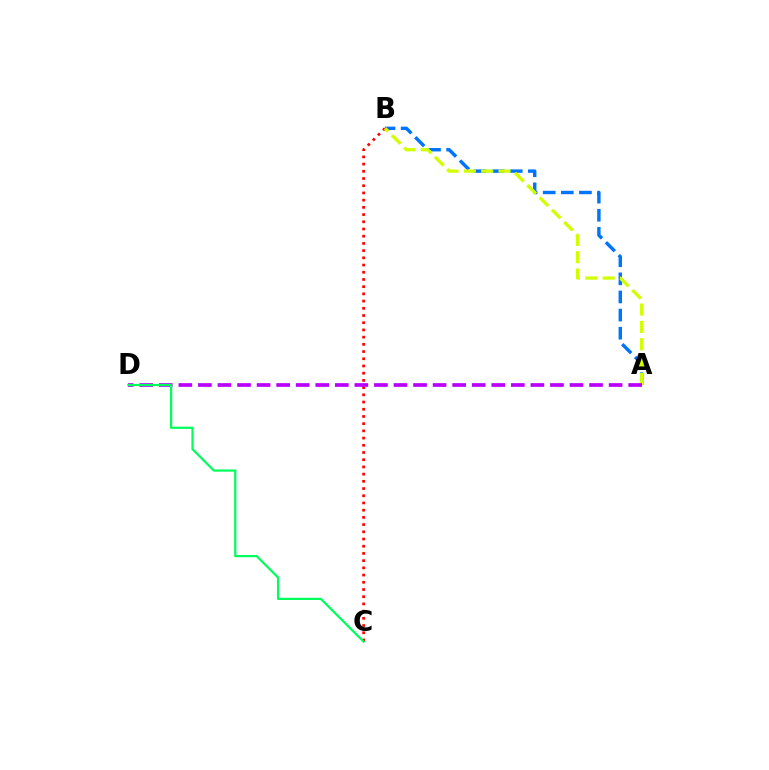{('A', 'B'): [{'color': '#0074ff', 'line_style': 'dashed', 'thickness': 2.46}, {'color': '#d1ff00', 'line_style': 'dashed', 'thickness': 2.36}], ('B', 'C'): [{'color': '#ff0000', 'line_style': 'dotted', 'thickness': 1.96}], ('A', 'D'): [{'color': '#b900ff', 'line_style': 'dashed', 'thickness': 2.66}], ('C', 'D'): [{'color': '#00ff5c', 'line_style': 'solid', 'thickness': 1.6}]}